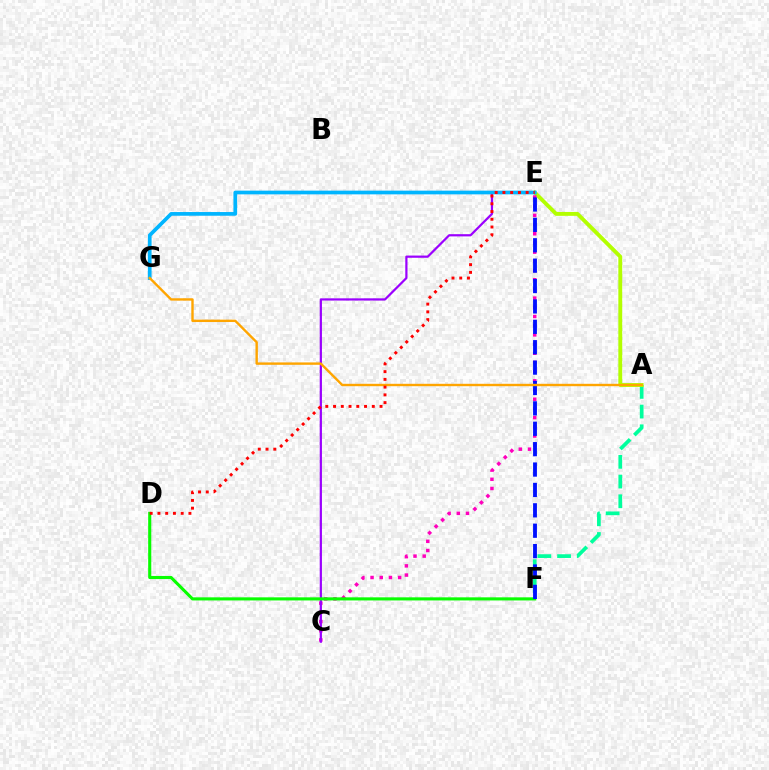{('A', 'F'): [{'color': '#00ff9d', 'line_style': 'dashed', 'thickness': 2.68}], ('A', 'E'): [{'color': '#b3ff00', 'line_style': 'solid', 'thickness': 2.79}], ('C', 'E'): [{'color': '#ff00bd', 'line_style': 'dotted', 'thickness': 2.5}, {'color': '#9b00ff', 'line_style': 'solid', 'thickness': 1.6}], ('D', 'F'): [{'color': '#08ff00', 'line_style': 'solid', 'thickness': 2.23}], ('E', 'G'): [{'color': '#00b5ff', 'line_style': 'solid', 'thickness': 2.67}], ('E', 'F'): [{'color': '#0010ff', 'line_style': 'dashed', 'thickness': 2.77}], ('A', 'G'): [{'color': '#ffa500', 'line_style': 'solid', 'thickness': 1.72}], ('D', 'E'): [{'color': '#ff0000', 'line_style': 'dotted', 'thickness': 2.11}]}